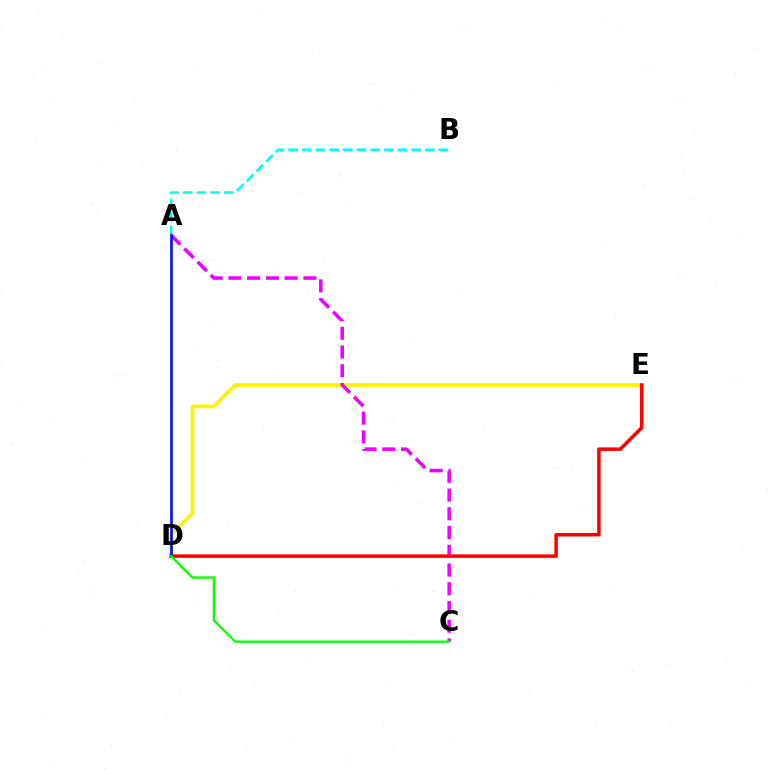{('A', 'B'): [{'color': '#00fff6', 'line_style': 'dashed', 'thickness': 1.86}], ('D', 'E'): [{'color': '#fcf500', 'line_style': 'solid', 'thickness': 2.68}, {'color': '#ff0000', 'line_style': 'solid', 'thickness': 2.52}], ('A', 'C'): [{'color': '#ee00ff', 'line_style': 'dashed', 'thickness': 2.55}], ('A', 'D'): [{'color': '#0010ff', 'line_style': 'solid', 'thickness': 1.91}], ('C', 'D'): [{'color': '#08ff00', 'line_style': 'solid', 'thickness': 1.67}]}